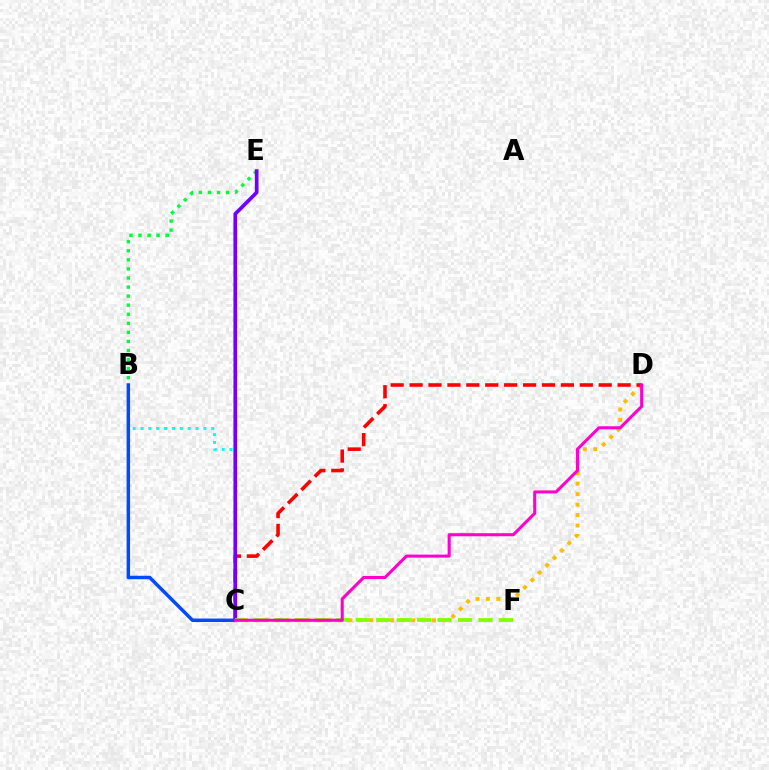{('C', 'D'): [{'color': '#ffbd00', 'line_style': 'dotted', 'thickness': 2.84}, {'color': '#ff0000', 'line_style': 'dashed', 'thickness': 2.57}, {'color': '#ff00cf', 'line_style': 'solid', 'thickness': 2.2}], ('B', 'C'): [{'color': '#00fff6', 'line_style': 'dotted', 'thickness': 2.14}, {'color': '#004bff', 'line_style': 'solid', 'thickness': 2.5}], ('B', 'E'): [{'color': '#00ff39', 'line_style': 'dotted', 'thickness': 2.46}], ('C', 'E'): [{'color': '#7200ff', 'line_style': 'solid', 'thickness': 2.67}], ('C', 'F'): [{'color': '#84ff00', 'line_style': 'dashed', 'thickness': 2.78}]}